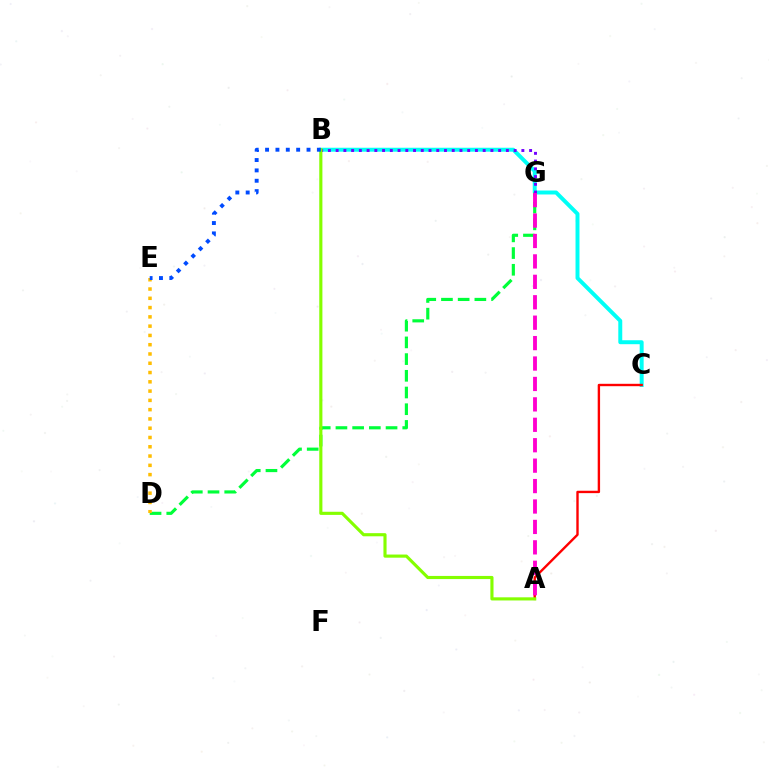{('B', 'C'): [{'color': '#00fff6', 'line_style': 'solid', 'thickness': 2.85}], ('D', 'G'): [{'color': '#00ff39', 'line_style': 'dashed', 'thickness': 2.27}], ('D', 'E'): [{'color': '#ffbd00', 'line_style': 'dotted', 'thickness': 2.52}], ('A', 'C'): [{'color': '#ff0000', 'line_style': 'solid', 'thickness': 1.72}], ('B', 'G'): [{'color': '#7200ff', 'line_style': 'dotted', 'thickness': 2.1}], ('A', 'B'): [{'color': '#84ff00', 'line_style': 'solid', 'thickness': 2.26}], ('A', 'G'): [{'color': '#ff00cf', 'line_style': 'dashed', 'thickness': 2.77}], ('B', 'E'): [{'color': '#004bff', 'line_style': 'dotted', 'thickness': 2.82}]}